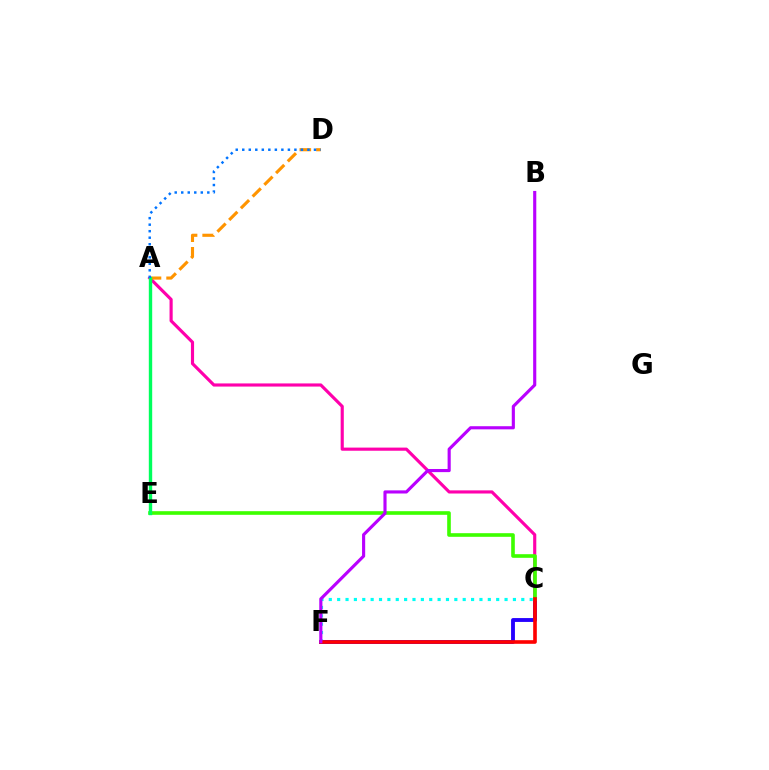{('C', 'F'): [{'color': '#2500ff', 'line_style': 'solid', 'thickness': 2.78}, {'color': '#00fff6', 'line_style': 'dotted', 'thickness': 2.27}, {'color': '#ff0000', 'line_style': 'solid', 'thickness': 2.61}], ('A', 'C'): [{'color': '#ff00ac', 'line_style': 'solid', 'thickness': 2.26}], ('A', 'D'): [{'color': '#ff9400', 'line_style': 'dashed', 'thickness': 2.25}, {'color': '#0074ff', 'line_style': 'dotted', 'thickness': 1.77}], ('C', 'E'): [{'color': '#3dff00', 'line_style': 'solid', 'thickness': 2.61}], ('A', 'E'): [{'color': '#d1ff00', 'line_style': 'dotted', 'thickness': 2.11}, {'color': '#00ff5c', 'line_style': 'solid', 'thickness': 2.43}], ('B', 'F'): [{'color': '#b900ff', 'line_style': 'solid', 'thickness': 2.25}]}